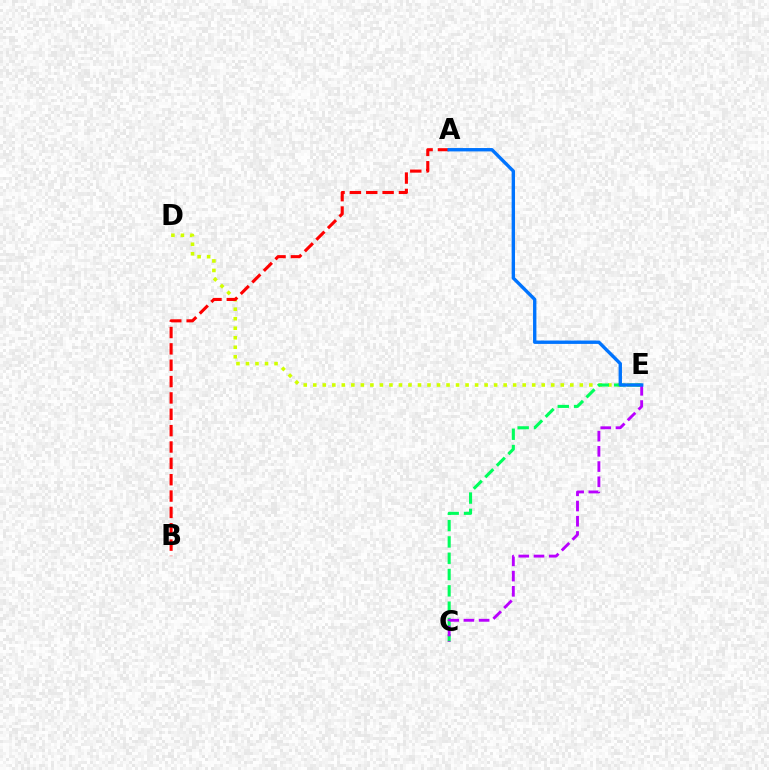{('D', 'E'): [{'color': '#d1ff00', 'line_style': 'dotted', 'thickness': 2.59}], ('C', 'E'): [{'color': '#00ff5c', 'line_style': 'dashed', 'thickness': 2.22}, {'color': '#b900ff', 'line_style': 'dashed', 'thickness': 2.07}], ('A', 'B'): [{'color': '#ff0000', 'line_style': 'dashed', 'thickness': 2.22}], ('A', 'E'): [{'color': '#0074ff', 'line_style': 'solid', 'thickness': 2.43}]}